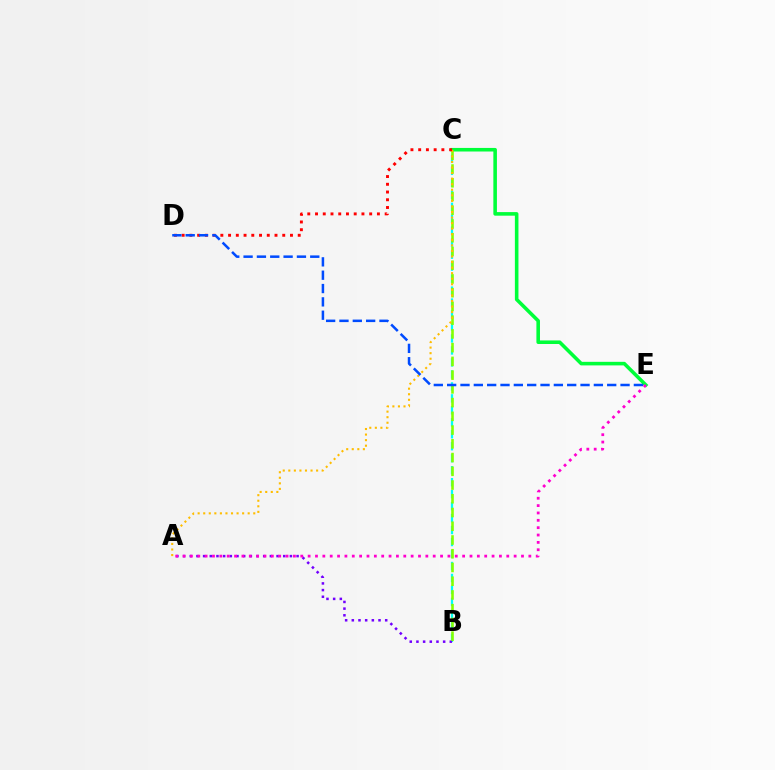{('B', 'C'): [{'color': '#00fff6', 'line_style': 'dashed', 'thickness': 1.63}, {'color': '#84ff00', 'line_style': 'dashed', 'thickness': 1.87}], ('A', 'B'): [{'color': '#7200ff', 'line_style': 'dotted', 'thickness': 1.81}], ('C', 'E'): [{'color': '#00ff39', 'line_style': 'solid', 'thickness': 2.57}], ('A', 'E'): [{'color': '#ff00cf', 'line_style': 'dotted', 'thickness': 2.0}], ('A', 'C'): [{'color': '#ffbd00', 'line_style': 'dotted', 'thickness': 1.51}], ('C', 'D'): [{'color': '#ff0000', 'line_style': 'dotted', 'thickness': 2.1}], ('D', 'E'): [{'color': '#004bff', 'line_style': 'dashed', 'thickness': 1.81}]}